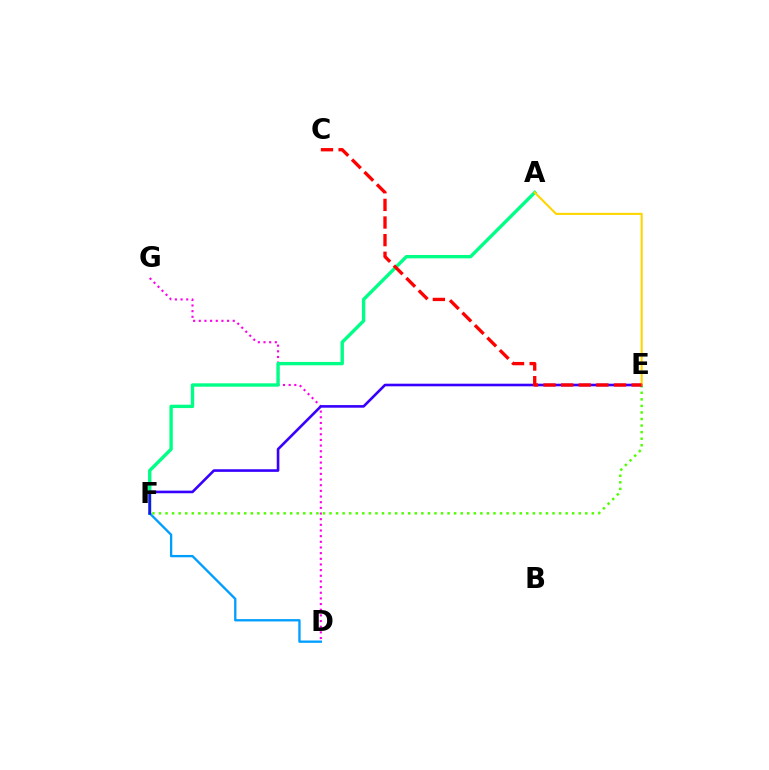{('D', 'G'): [{'color': '#ff00ed', 'line_style': 'dotted', 'thickness': 1.54}], ('A', 'F'): [{'color': '#00ff86', 'line_style': 'solid', 'thickness': 2.43}], ('D', 'F'): [{'color': '#009eff', 'line_style': 'solid', 'thickness': 1.68}], ('E', 'F'): [{'color': '#4fff00', 'line_style': 'dotted', 'thickness': 1.78}, {'color': '#3700ff', 'line_style': 'solid', 'thickness': 1.88}], ('A', 'E'): [{'color': '#ffd500', 'line_style': 'solid', 'thickness': 1.51}], ('C', 'E'): [{'color': '#ff0000', 'line_style': 'dashed', 'thickness': 2.39}]}